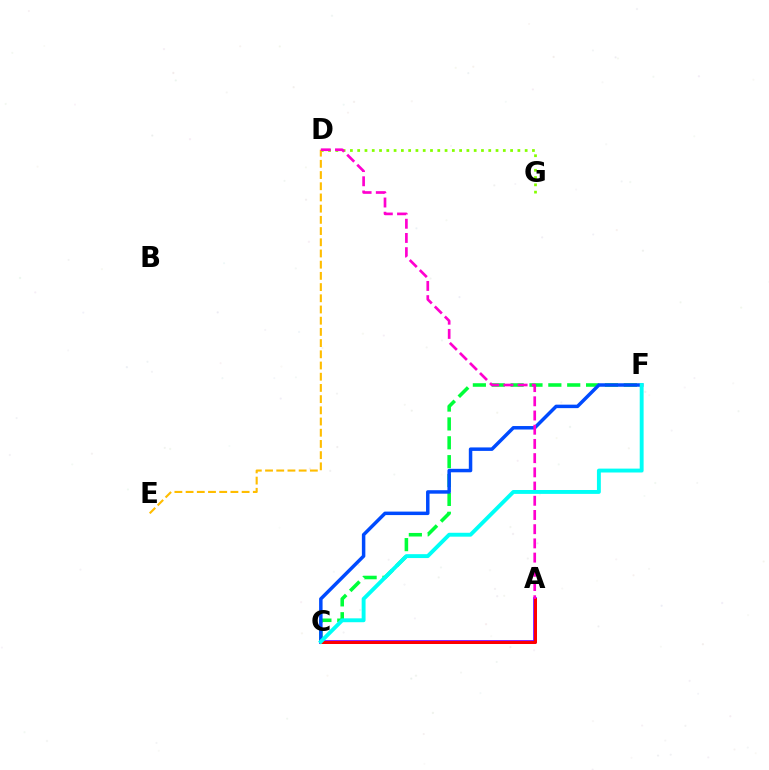{('A', 'C'): [{'color': '#7200ff', 'line_style': 'solid', 'thickness': 2.64}, {'color': '#ff0000', 'line_style': 'solid', 'thickness': 2.15}], ('C', 'F'): [{'color': '#00ff39', 'line_style': 'dashed', 'thickness': 2.56}, {'color': '#004bff', 'line_style': 'solid', 'thickness': 2.51}, {'color': '#00fff6', 'line_style': 'solid', 'thickness': 2.8}], ('D', 'G'): [{'color': '#84ff00', 'line_style': 'dotted', 'thickness': 1.98}], ('D', 'E'): [{'color': '#ffbd00', 'line_style': 'dashed', 'thickness': 1.52}], ('A', 'D'): [{'color': '#ff00cf', 'line_style': 'dashed', 'thickness': 1.93}]}